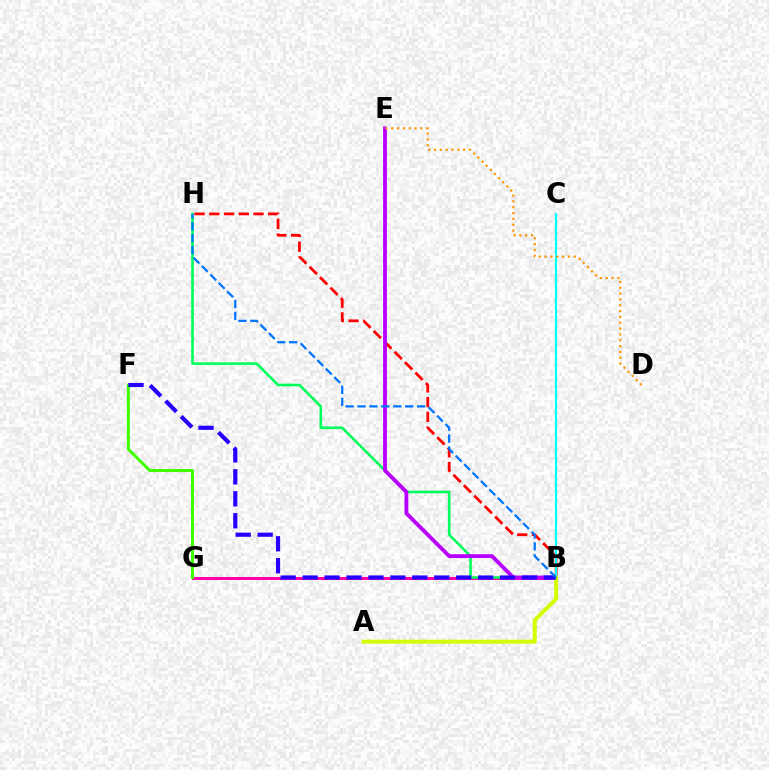{('B', 'H'): [{'color': '#ff0000', 'line_style': 'dashed', 'thickness': 2.0}, {'color': '#00ff5c', 'line_style': 'solid', 'thickness': 1.88}, {'color': '#0074ff', 'line_style': 'dashed', 'thickness': 1.62}], ('B', 'G'): [{'color': '#ff00ac', 'line_style': 'solid', 'thickness': 2.17}], ('B', 'E'): [{'color': '#b900ff', 'line_style': 'solid', 'thickness': 2.76}], ('B', 'C'): [{'color': '#00fff6', 'line_style': 'solid', 'thickness': 1.56}], ('D', 'E'): [{'color': '#ff9400', 'line_style': 'dotted', 'thickness': 1.58}], ('F', 'G'): [{'color': '#3dff00', 'line_style': 'solid', 'thickness': 2.16}], ('A', 'B'): [{'color': '#d1ff00', 'line_style': 'solid', 'thickness': 2.85}], ('B', 'F'): [{'color': '#2500ff', 'line_style': 'dashed', 'thickness': 2.98}]}